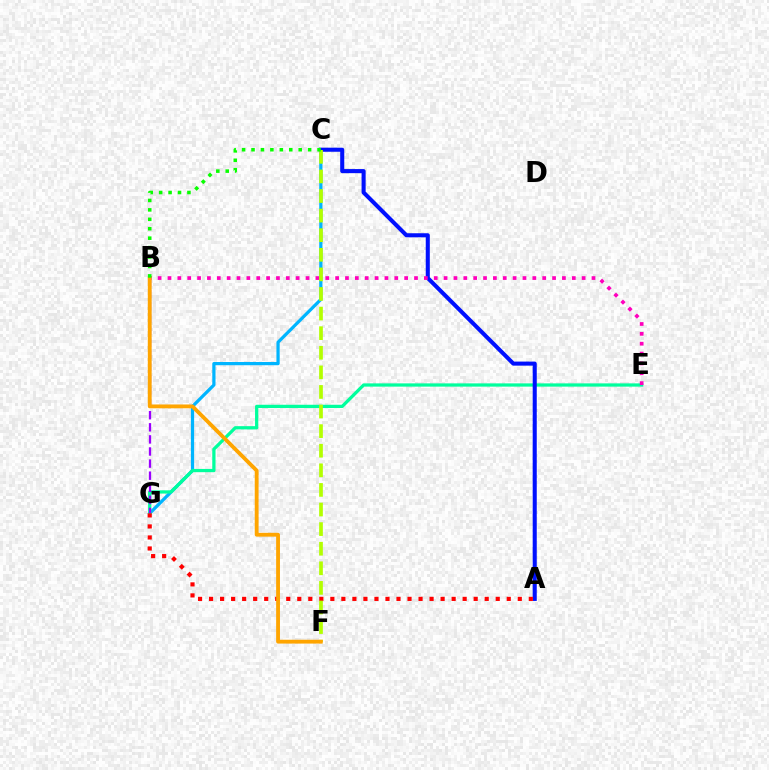{('C', 'G'): [{'color': '#00b5ff', 'line_style': 'solid', 'thickness': 2.32}], ('E', 'G'): [{'color': '#00ff9d', 'line_style': 'solid', 'thickness': 2.34}], ('B', 'G'): [{'color': '#9b00ff', 'line_style': 'dashed', 'thickness': 1.64}], ('A', 'C'): [{'color': '#0010ff', 'line_style': 'solid', 'thickness': 2.93}], ('B', 'E'): [{'color': '#ff00bd', 'line_style': 'dotted', 'thickness': 2.68}], ('A', 'G'): [{'color': '#ff0000', 'line_style': 'dotted', 'thickness': 3.0}], ('C', 'F'): [{'color': '#b3ff00', 'line_style': 'dashed', 'thickness': 2.66}], ('B', 'F'): [{'color': '#ffa500', 'line_style': 'solid', 'thickness': 2.76}], ('B', 'C'): [{'color': '#08ff00', 'line_style': 'dotted', 'thickness': 2.56}]}